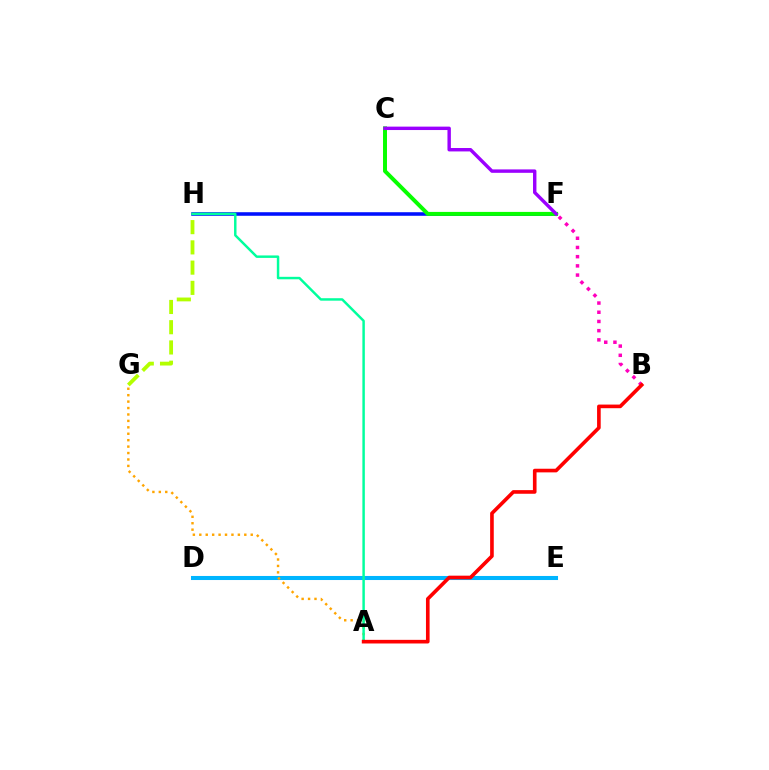{('F', 'H'): [{'color': '#0010ff', 'line_style': 'solid', 'thickness': 2.57}], ('D', 'E'): [{'color': '#00b5ff', 'line_style': 'solid', 'thickness': 2.92}], ('B', 'F'): [{'color': '#ff00bd', 'line_style': 'dotted', 'thickness': 2.5}], ('A', 'G'): [{'color': '#ffa500', 'line_style': 'dotted', 'thickness': 1.75}], ('A', 'H'): [{'color': '#00ff9d', 'line_style': 'solid', 'thickness': 1.77}], ('C', 'F'): [{'color': '#08ff00', 'line_style': 'solid', 'thickness': 2.85}, {'color': '#9b00ff', 'line_style': 'solid', 'thickness': 2.46}], ('A', 'B'): [{'color': '#ff0000', 'line_style': 'solid', 'thickness': 2.61}], ('G', 'H'): [{'color': '#b3ff00', 'line_style': 'dashed', 'thickness': 2.75}]}